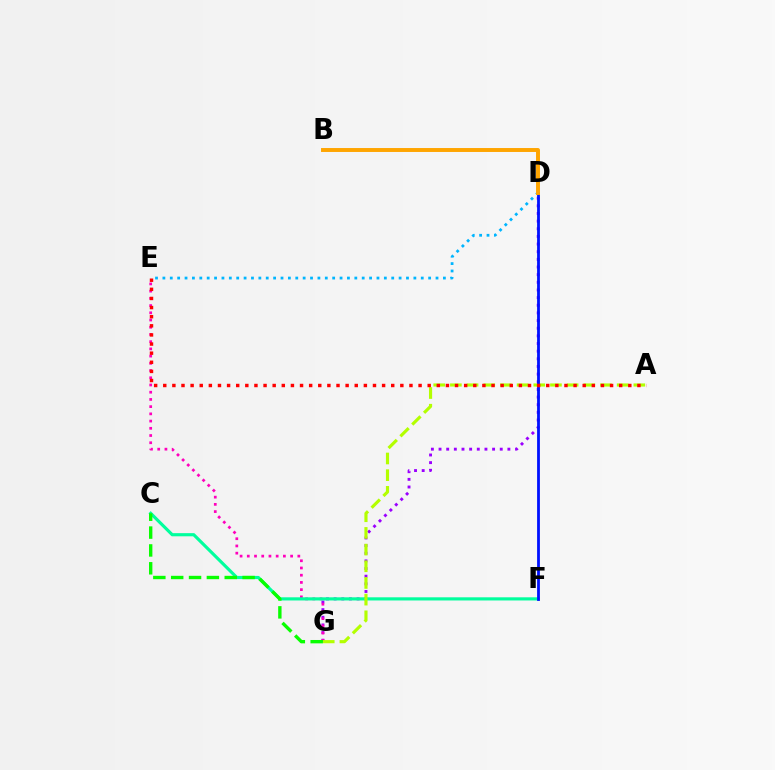{('D', 'G'): [{'color': '#9b00ff', 'line_style': 'dotted', 'thickness': 2.08}], ('E', 'G'): [{'color': '#ff00bd', 'line_style': 'dotted', 'thickness': 1.96}], ('C', 'F'): [{'color': '#00ff9d', 'line_style': 'solid', 'thickness': 2.27}], ('A', 'G'): [{'color': '#b3ff00', 'line_style': 'dashed', 'thickness': 2.27}], ('D', 'E'): [{'color': '#00b5ff', 'line_style': 'dotted', 'thickness': 2.01}], ('D', 'F'): [{'color': '#0010ff', 'line_style': 'solid', 'thickness': 2.02}], ('C', 'G'): [{'color': '#08ff00', 'line_style': 'dashed', 'thickness': 2.43}], ('B', 'D'): [{'color': '#ffa500', 'line_style': 'solid', 'thickness': 2.83}], ('A', 'E'): [{'color': '#ff0000', 'line_style': 'dotted', 'thickness': 2.48}]}